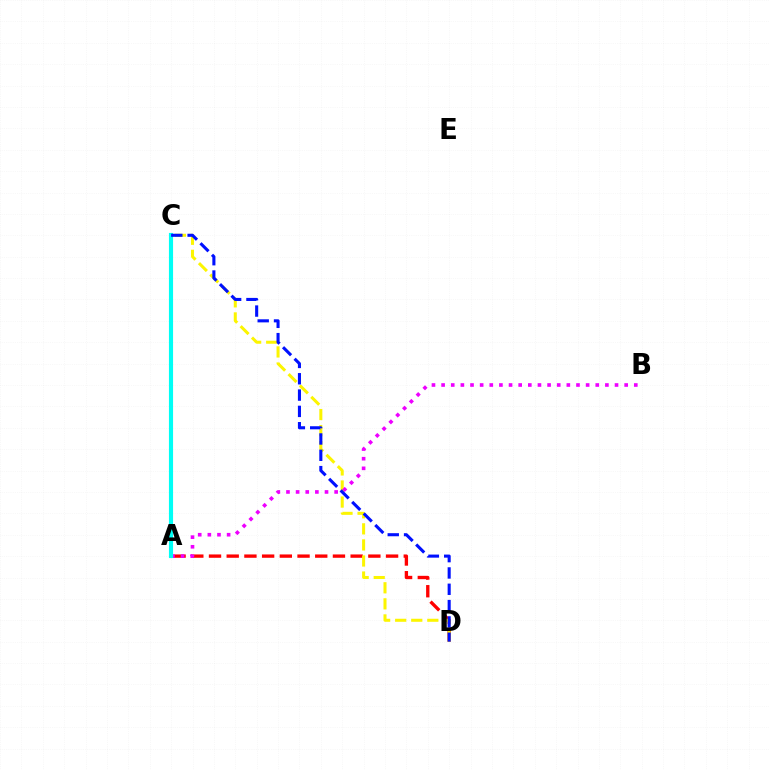{('A', 'D'): [{'color': '#ff0000', 'line_style': 'dashed', 'thickness': 2.41}], ('C', 'D'): [{'color': '#fcf500', 'line_style': 'dashed', 'thickness': 2.18}, {'color': '#0010ff', 'line_style': 'dashed', 'thickness': 2.22}], ('A', 'B'): [{'color': '#ee00ff', 'line_style': 'dotted', 'thickness': 2.62}], ('A', 'C'): [{'color': '#08ff00', 'line_style': 'dotted', 'thickness': 2.77}, {'color': '#00fff6', 'line_style': 'solid', 'thickness': 2.98}]}